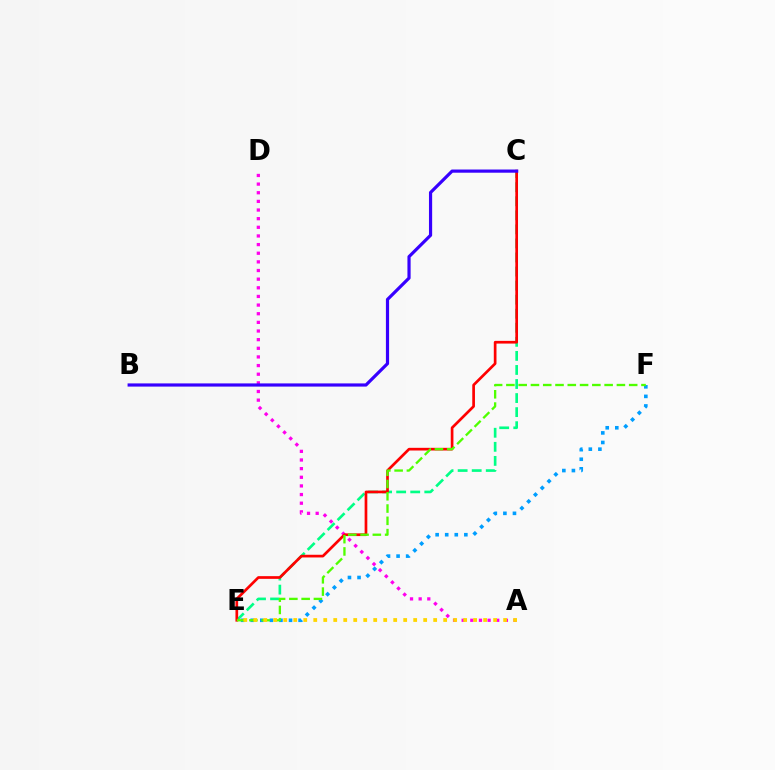{('A', 'D'): [{'color': '#ff00ed', 'line_style': 'dotted', 'thickness': 2.35}], ('C', 'E'): [{'color': '#00ff86', 'line_style': 'dashed', 'thickness': 1.91}, {'color': '#ff0000', 'line_style': 'solid', 'thickness': 1.94}], ('E', 'F'): [{'color': '#009eff', 'line_style': 'dotted', 'thickness': 2.6}, {'color': '#4fff00', 'line_style': 'dashed', 'thickness': 1.67}], ('A', 'E'): [{'color': '#ffd500', 'line_style': 'dotted', 'thickness': 2.72}], ('B', 'C'): [{'color': '#3700ff', 'line_style': 'solid', 'thickness': 2.29}]}